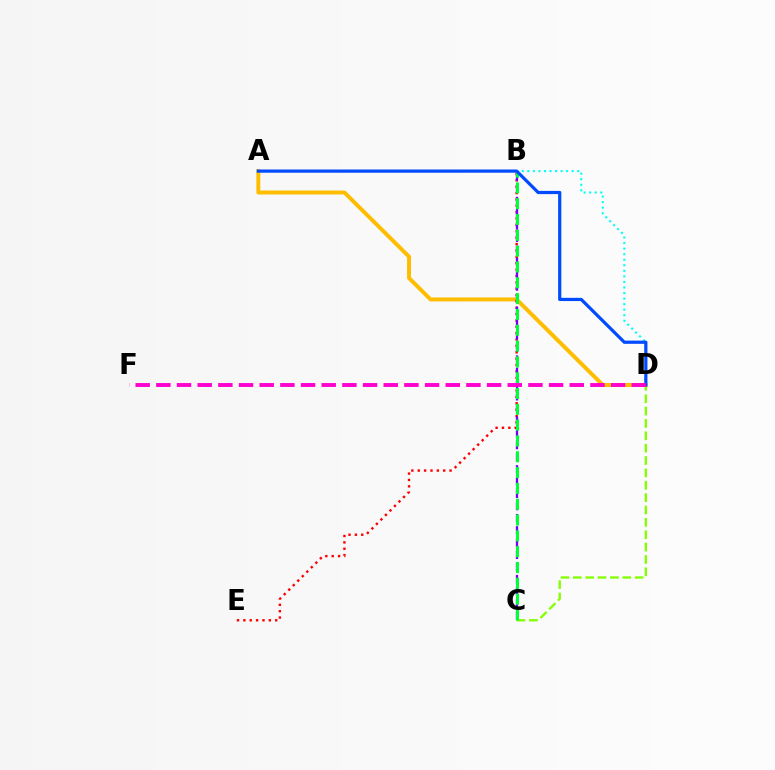{('C', 'D'): [{'color': '#84ff00', 'line_style': 'dashed', 'thickness': 1.68}], ('B', 'D'): [{'color': '#00fff6', 'line_style': 'dotted', 'thickness': 1.51}], ('A', 'D'): [{'color': '#ffbd00', 'line_style': 'solid', 'thickness': 2.85}, {'color': '#004bff', 'line_style': 'solid', 'thickness': 2.32}], ('B', 'E'): [{'color': '#ff0000', 'line_style': 'dotted', 'thickness': 1.73}], ('B', 'C'): [{'color': '#7200ff', 'line_style': 'dashed', 'thickness': 1.66}, {'color': '#00ff39', 'line_style': 'dashed', 'thickness': 2.15}], ('D', 'F'): [{'color': '#ff00cf', 'line_style': 'dashed', 'thickness': 2.81}]}